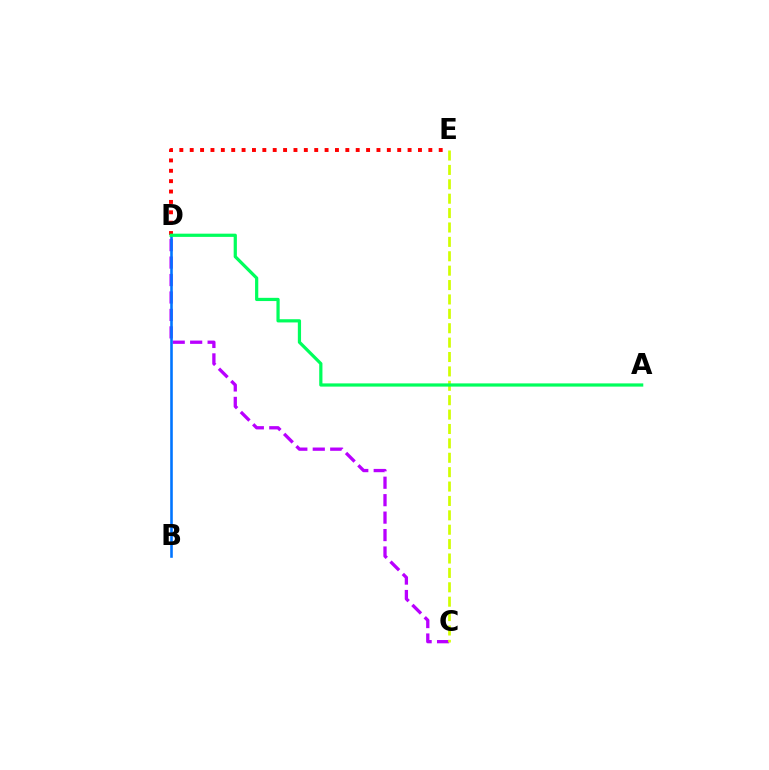{('C', 'D'): [{'color': '#b900ff', 'line_style': 'dashed', 'thickness': 2.37}], ('B', 'D'): [{'color': '#0074ff', 'line_style': 'solid', 'thickness': 1.87}], ('D', 'E'): [{'color': '#ff0000', 'line_style': 'dotted', 'thickness': 2.82}], ('C', 'E'): [{'color': '#d1ff00', 'line_style': 'dashed', 'thickness': 1.96}], ('A', 'D'): [{'color': '#00ff5c', 'line_style': 'solid', 'thickness': 2.32}]}